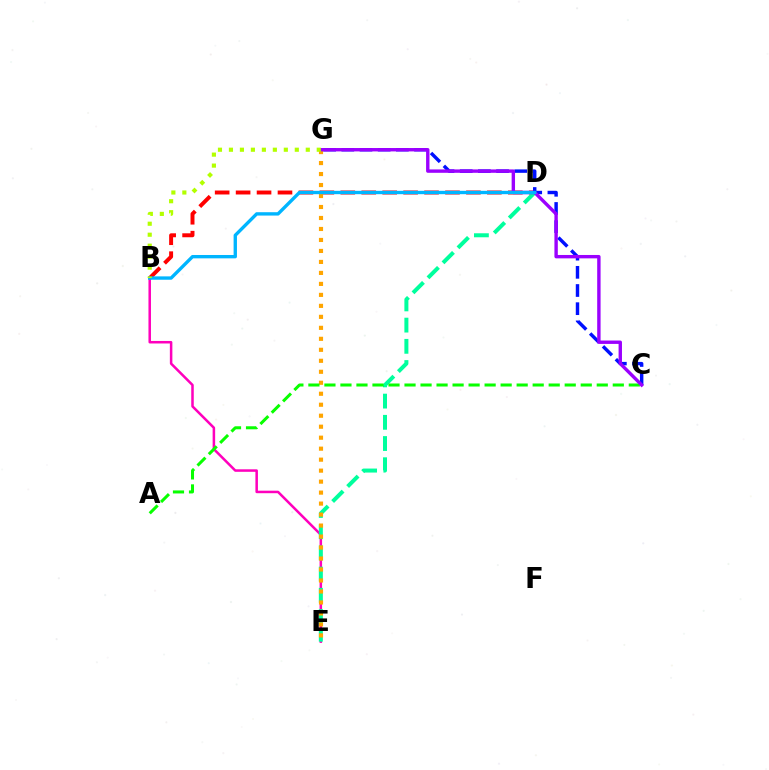{('B', 'D'): [{'color': '#ff0000', 'line_style': 'dashed', 'thickness': 2.84}, {'color': '#00b5ff', 'line_style': 'solid', 'thickness': 2.42}], ('B', 'E'): [{'color': '#ff00bd', 'line_style': 'solid', 'thickness': 1.81}], ('D', 'E'): [{'color': '#00ff9d', 'line_style': 'dashed', 'thickness': 2.88}], ('C', 'G'): [{'color': '#0010ff', 'line_style': 'dashed', 'thickness': 2.47}, {'color': '#9b00ff', 'line_style': 'solid', 'thickness': 2.44}], ('E', 'G'): [{'color': '#ffa500', 'line_style': 'dotted', 'thickness': 2.98}], ('A', 'C'): [{'color': '#08ff00', 'line_style': 'dashed', 'thickness': 2.18}], ('B', 'G'): [{'color': '#b3ff00', 'line_style': 'dotted', 'thickness': 2.98}]}